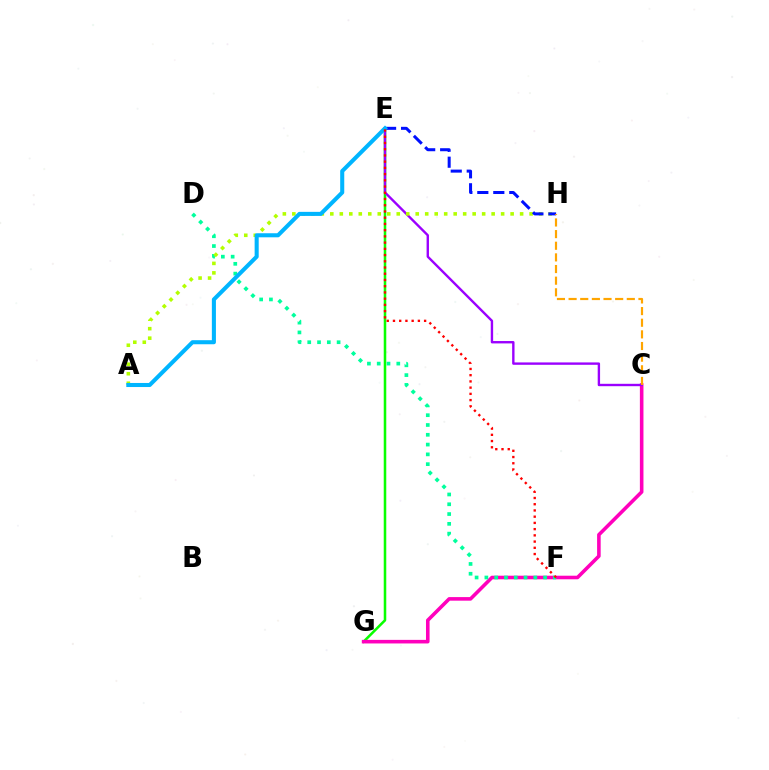{('E', 'G'): [{'color': '#08ff00', 'line_style': 'solid', 'thickness': 1.83}], ('C', 'G'): [{'color': '#ff00bd', 'line_style': 'solid', 'thickness': 2.58}], ('D', 'F'): [{'color': '#00ff9d', 'line_style': 'dotted', 'thickness': 2.66}], ('C', 'E'): [{'color': '#9b00ff', 'line_style': 'solid', 'thickness': 1.71}], ('A', 'H'): [{'color': '#b3ff00', 'line_style': 'dotted', 'thickness': 2.58}], ('E', 'H'): [{'color': '#0010ff', 'line_style': 'dashed', 'thickness': 2.17}], ('A', 'E'): [{'color': '#00b5ff', 'line_style': 'solid', 'thickness': 2.93}], ('E', 'F'): [{'color': '#ff0000', 'line_style': 'dotted', 'thickness': 1.69}], ('C', 'H'): [{'color': '#ffa500', 'line_style': 'dashed', 'thickness': 1.58}]}